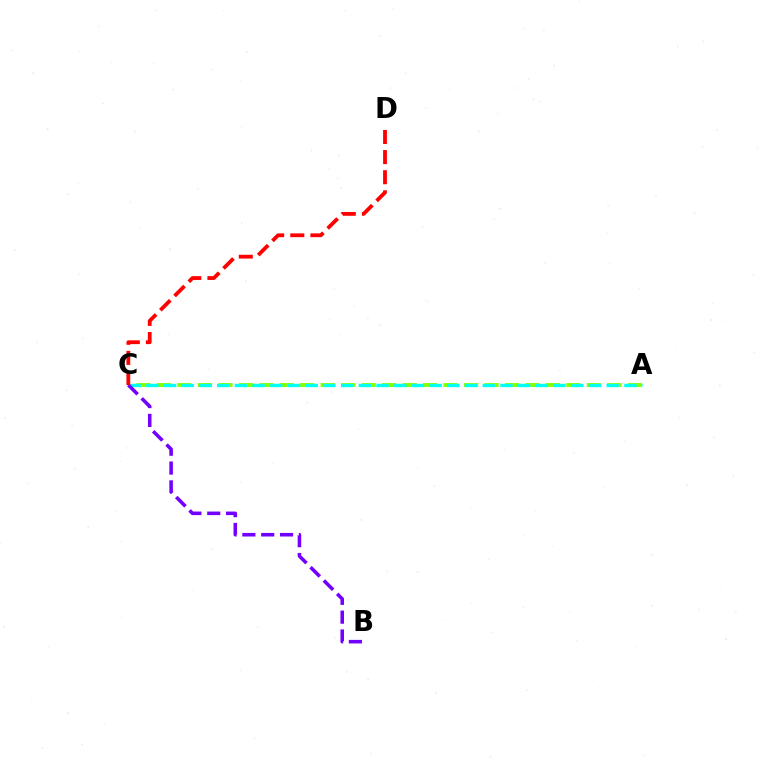{('A', 'C'): [{'color': '#84ff00', 'line_style': 'dashed', 'thickness': 2.78}, {'color': '#00fff6', 'line_style': 'dashed', 'thickness': 2.41}], ('B', 'C'): [{'color': '#7200ff', 'line_style': 'dashed', 'thickness': 2.56}], ('C', 'D'): [{'color': '#ff0000', 'line_style': 'dashed', 'thickness': 2.73}]}